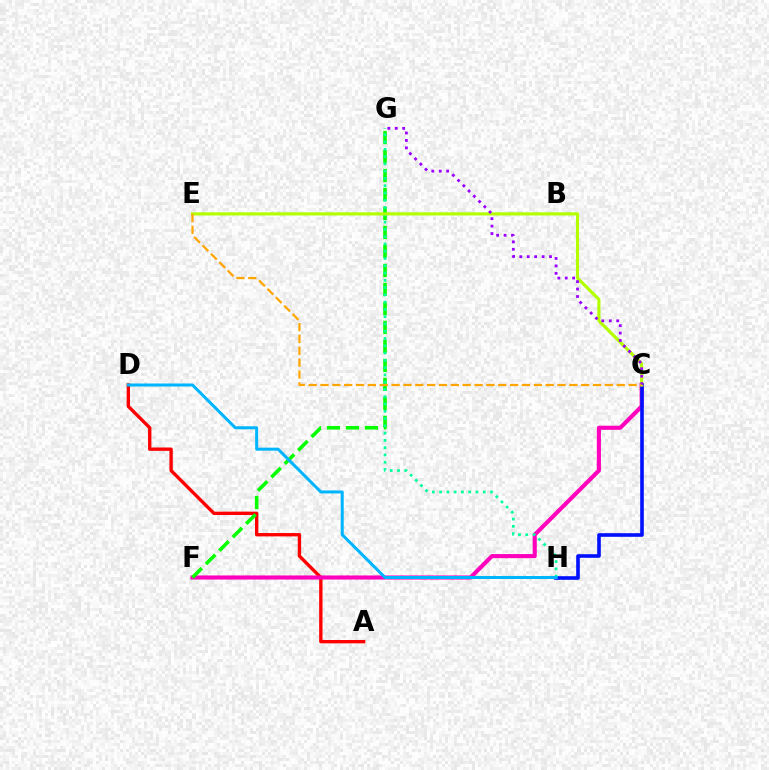{('A', 'D'): [{'color': '#ff0000', 'line_style': 'solid', 'thickness': 2.41}], ('C', 'F'): [{'color': '#ff00bd', 'line_style': 'solid', 'thickness': 2.95}], ('C', 'H'): [{'color': '#0010ff', 'line_style': 'solid', 'thickness': 2.6}], ('F', 'G'): [{'color': '#08ff00', 'line_style': 'dashed', 'thickness': 2.58}], ('G', 'H'): [{'color': '#00ff9d', 'line_style': 'dotted', 'thickness': 1.98}], ('C', 'E'): [{'color': '#b3ff00', 'line_style': 'solid', 'thickness': 2.27}, {'color': '#ffa500', 'line_style': 'dashed', 'thickness': 1.61}], ('D', 'H'): [{'color': '#00b5ff', 'line_style': 'solid', 'thickness': 2.17}], ('C', 'G'): [{'color': '#9b00ff', 'line_style': 'dotted', 'thickness': 2.02}]}